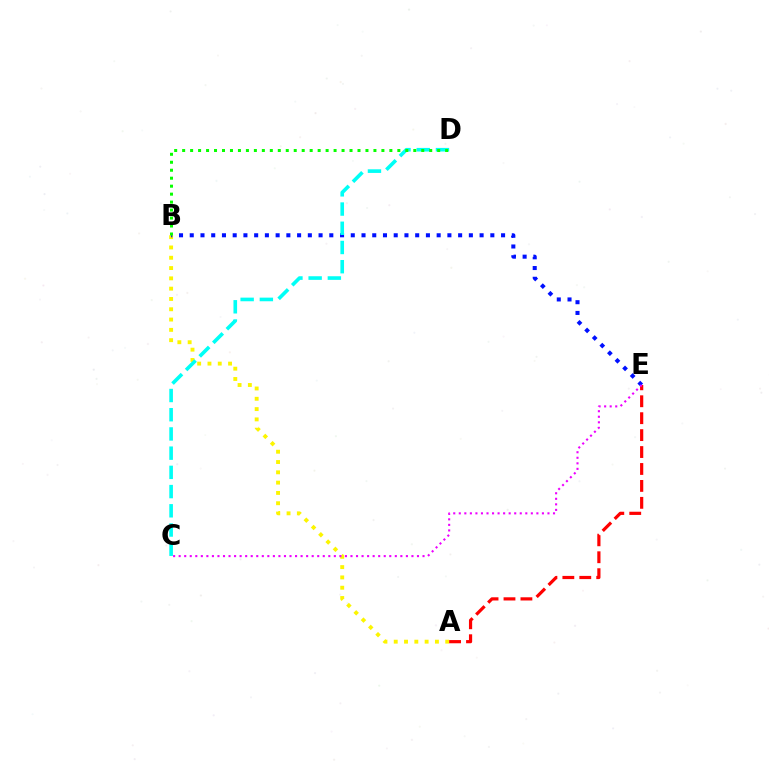{('A', 'B'): [{'color': '#fcf500', 'line_style': 'dotted', 'thickness': 2.8}], ('A', 'E'): [{'color': '#ff0000', 'line_style': 'dashed', 'thickness': 2.3}], ('B', 'E'): [{'color': '#0010ff', 'line_style': 'dotted', 'thickness': 2.92}], ('C', 'E'): [{'color': '#ee00ff', 'line_style': 'dotted', 'thickness': 1.51}], ('C', 'D'): [{'color': '#00fff6', 'line_style': 'dashed', 'thickness': 2.61}], ('B', 'D'): [{'color': '#08ff00', 'line_style': 'dotted', 'thickness': 2.17}]}